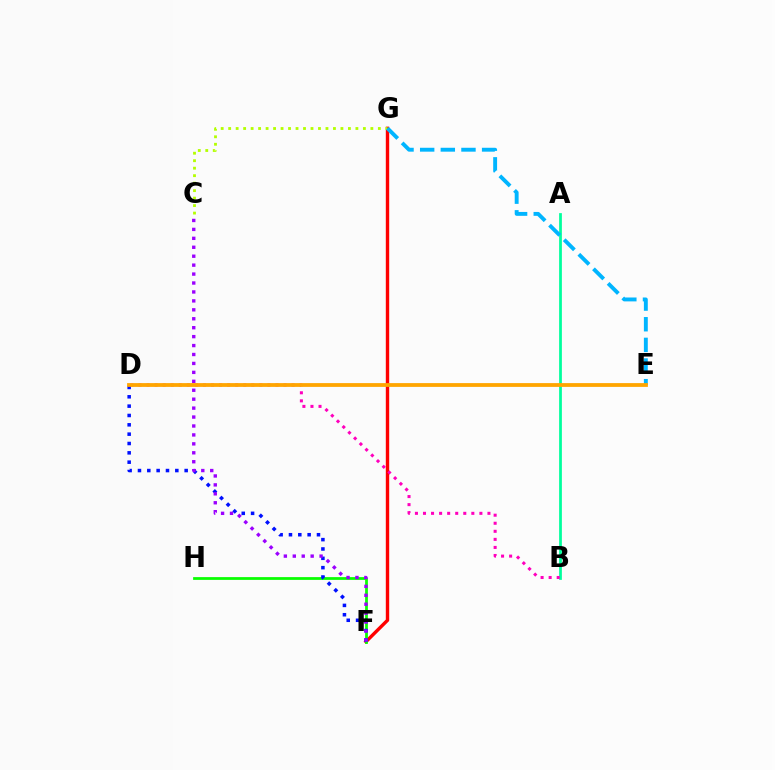{('F', 'G'): [{'color': '#ff0000', 'line_style': 'solid', 'thickness': 2.44}], ('A', 'B'): [{'color': '#00ff9d', 'line_style': 'solid', 'thickness': 1.98}], ('C', 'G'): [{'color': '#b3ff00', 'line_style': 'dotted', 'thickness': 2.03}], ('F', 'H'): [{'color': '#08ff00', 'line_style': 'solid', 'thickness': 1.99}], ('B', 'D'): [{'color': '#ff00bd', 'line_style': 'dotted', 'thickness': 2.19}], ('E', 'G'): [{'color': '#00b5ff', 'line_style': 'dashed', 'thickness': 2.8}], ('D', 'F'): [{'color': '#0010ff', 'line_style': 'dotted', 'thickness': 2.54}], ('C', 'F'): [{'color': '#9b00ff', 'line_style': 'dotted', 'thickness': 2.43}], ('D', 'E'): [{'color': '#ffa500', 'line_style': 'solid', 'thickness': 2.73}]}